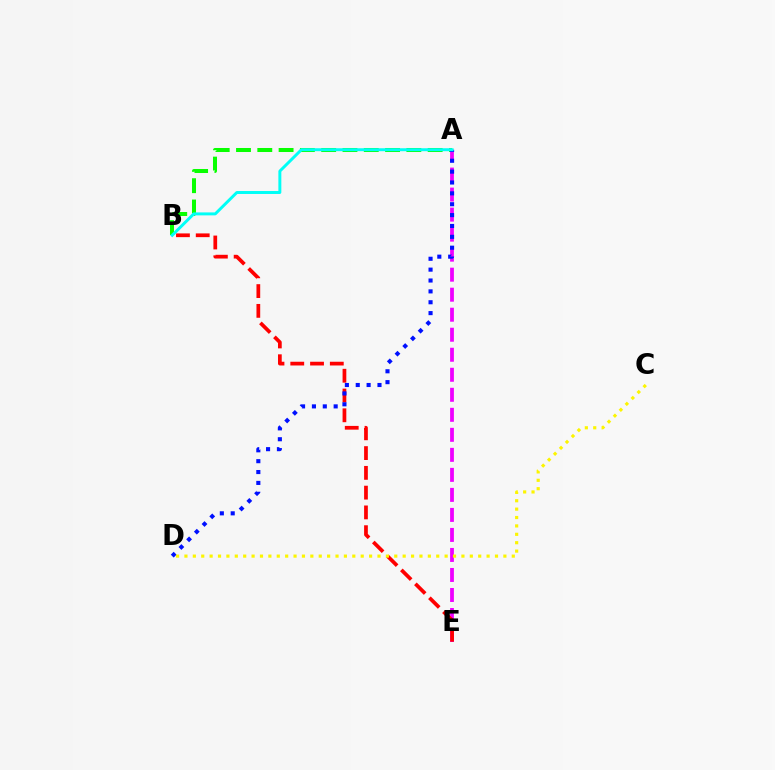{('A', 'B'): [{'color': '#08ff00', 'line_style': 'dashed', 'thickness': 2.89}, {'color': '#00fff6', 'line_style': 'solid', 'thickness': 2.13}], ('A', 'E'): [{'color': '#ee00ff', 'line_style': 'dashed', 'thickness': 2.72}], ('B', 'E'): [{'color': '#ff0000', 'line_style': 'dashed', 'thickness': 2.69}], ('A', 'D'): [{'color': '#0010ff', 'line_style': 'dotted', 'thickness': 2.95}], ('C', 'D'): [{'color': '#fcf500', 'line_style': 'dotted', 'thickness': 2.28}]}